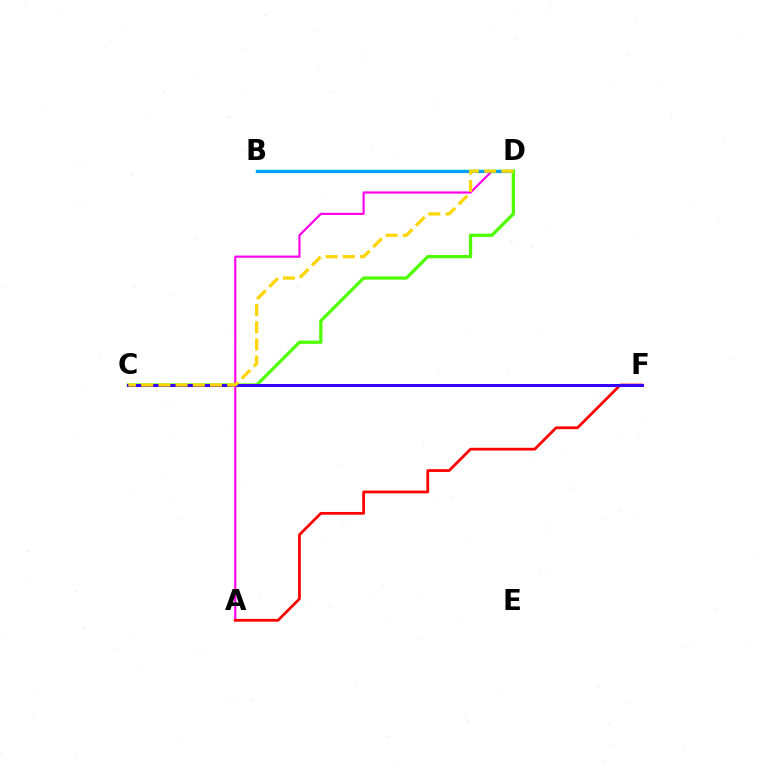{('B', 'D'): [{'color': '#00ff86', 'line_style': 'solid', 'thickness': 1.76}, {'color': '#009eff', 'line_style': 'solid', 'thickness': 2.28}], ('A', 'D'): [{'color': '#ff00ed', 'line_style': 'solid', 'thickness': 1.57}], ('C', 'D'): [{'color': '#4fff00', 'line_style': 'solid', 'thickness': 2.34}, {'color': '#ffd500', 'line_style': 'dashed', 'thickness': 2.34}], ('A', 'F'): [{'color': '#ff0000', 'line_style': 'solid', 'thickness': 1.99}], ('C', 'F'): [{'color': '#3700ff', 'line_style': 'solid', 'thickness': 2.15}]}